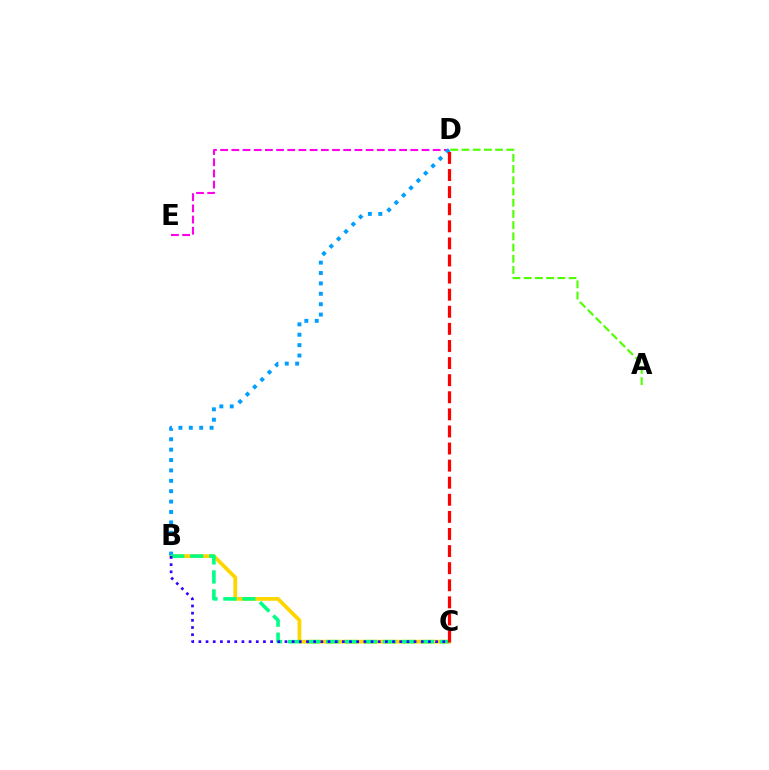{('B', 'C'): [{'color': '#ffd500', 'line_style': 'solid', 'thickness': 2.72}, {'color': '#00ff86', 'line_style': 'dashed', 'thickness': 2.58}, {'color': '#3700ff', 'line_style': 'dotted', 'thickness': 1.95}], ('D', 'E'): [{'color': '#ff00ed', 'line_style': 'dashed', 'thickness': 1.52}], ('B', 'D'): [{'color': '#009eff', 'line_style': 'dotted', 'thickness': 2.82}], ('A', 'D'): [{'color': '#4fff00', 'line_style': 'dashed', 'thickness': 1.52}], ('C', 'D'): [{'color': '#ff0000', 'line_style': 'dashed', 'thickness': 2.32}]}